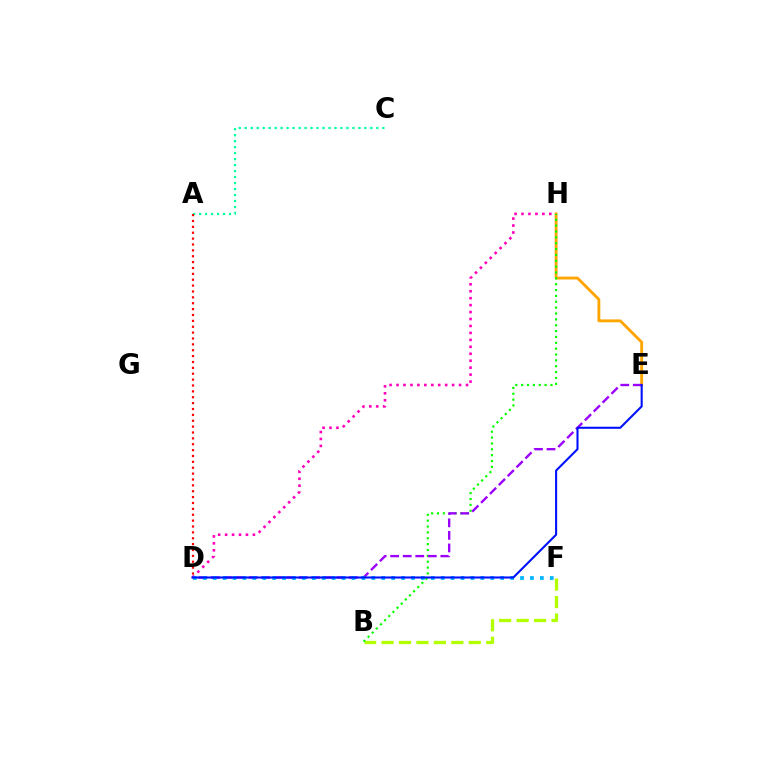{('E', 'H'): [{'color': '#ffa500', 'line_style': 'solid', 'thickness': 2.06}], ('B', 'F'): [{'color': '#b3ff00', 'line_style': 'dashed', 'thickness': 2.37}], ('A', 'C'): [{'color': '#00ff9d', 'line_style': 'dotted', 'thickness': 1.63}], ('D', 'H'): [{'color': '#ff00bd', 'line_style': 'dotted', 'thickness': 1.89}], ('B', 'H'): [{'color': '#08ff00', 'line_style': 'dotted', 'thickness': 1.59}], ('A', 'D'): [{'color': '#ff0000', 'line_style': 'dotted', 'thickness': 1.6}], ('D', 'E'): [{'color': '#9b00ff', 'line_style': 'dashed', 'thickness': 1.7}, {'color': '#0010ff', 'line_style': 'solid', 'thickness': 1.5}], ('D', 'F'): [{'color': '#00b5ff', 'line_style': 'dotted', 'thickness': 2.69}]}